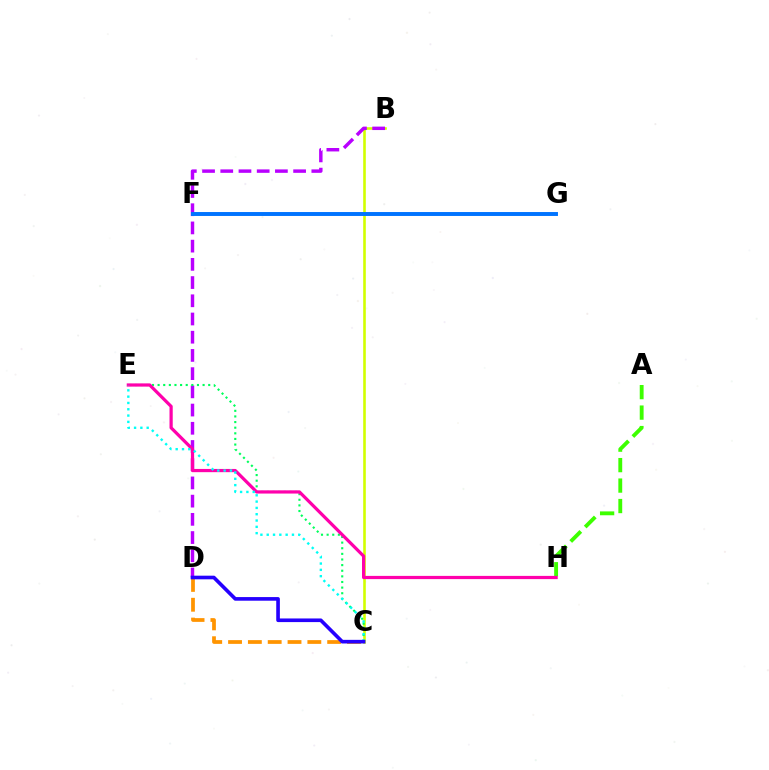{('B', 'C'): [{'color': '#d1ff00', 'line_style': 'solid', 'thickness': 1.87}], ('A', 'H'): [{'color': '#3dff00', 'line_style': 'dashed', 'thickness': 2.78}], ('B', 'D'): [{'color': '#b900ff', 'line_style': 'dashed', 'thickness': 2.47}], ('C', 'E'): [{'color': '#00ff5c', 'line_style': 'dotted', 'thickness': 1.53}, {'color': '#00fff6', 'line_style': 'dotted', 'thickness': 1.71}], ('F', 'G'): [{'color': '#ff0000', 'line_style': 'solid', 'thickness': 1.56}, {'color': '#0074ff', 'line_style': 'solid', 'thickness': 2.82}], ('E', 'H'): [{'color': '#ff00ac', 'line_style': 'solid', 'thickness': 2.32}], ('C', 'D'): [{'color': '#ff9400', 'line_style': 'dashed', 'thickness': 2.69}, {'color': '#2500ff', 'line_style': 'solid', 'thickness': 2.62}]}